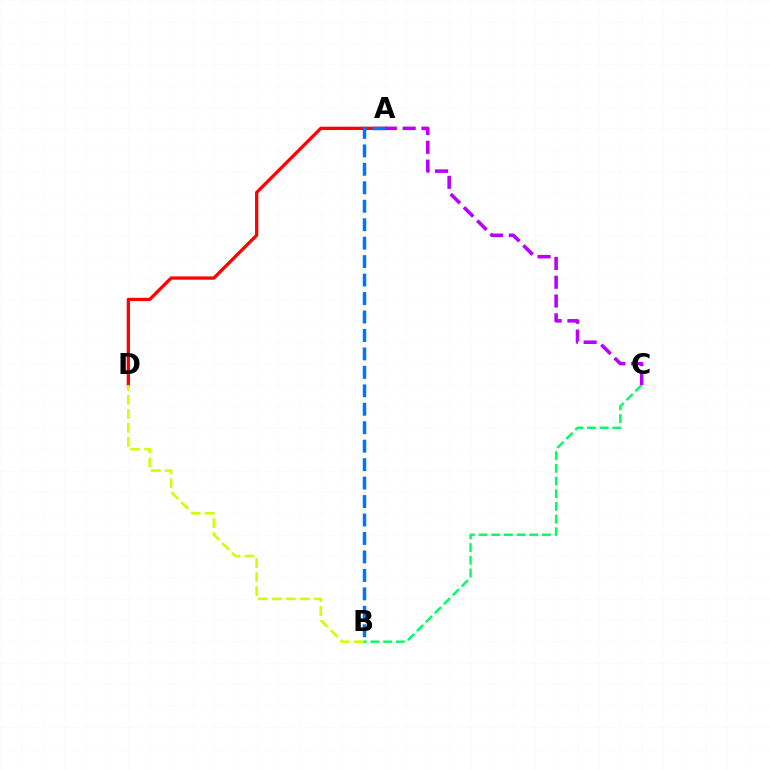{('A', 'D'): [{'color': '#ff0000', 'line_style': 'solid', 'thickness': 2.36}], ('B', 'D'): [{'color': '#d1ff00', 'line_style': 'dashed', 'thickness': 1.9}], ('B', 'C'): [{'color': '#00ff5c', 'line_style': 'dashed', 'thickness': 1.72}], ('A', 'C'): [{'color': '#b900ff', 'line_style': 'dashed', 'thickness': 2.55}], ('A', 'B'): [{'color': '#0074ff', 'line_style': 'dashed', 'thickness': 2.51}]}